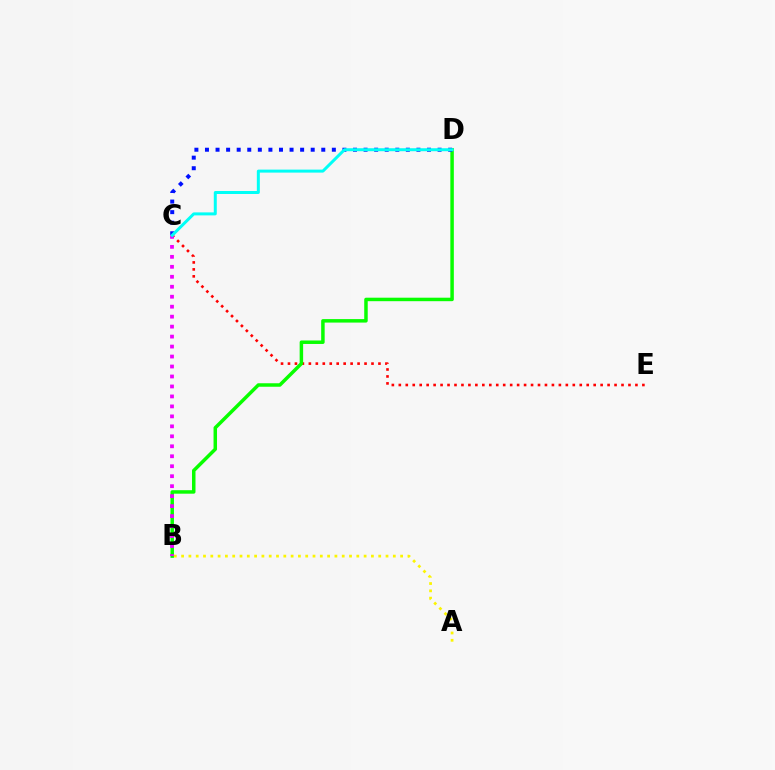{('C', 'E'): [{'color': '#ff0000', 'line_style': 'dotted', 'thickness': 1.89}], ('B', 'D'): [{'color': '#08ff00', 'line_style': 'solid', 'thickness': 2.51}], ('C', 'D'): [{'color': '#0010ff', 'line_style': 'dotted', 'thickness': 2.87}, {'color': '#00fff6', 'line_style': 'solid', 'thickness': 2.16}], ('B', 'C'): [{'color': '#ee00ff', 'line_style': 'dotted', 'thickness': 2.71}], ('A', 'B'): [{'color': '#fcf500', 'line_style': 'dotted', 'thickness': 1.98}]}